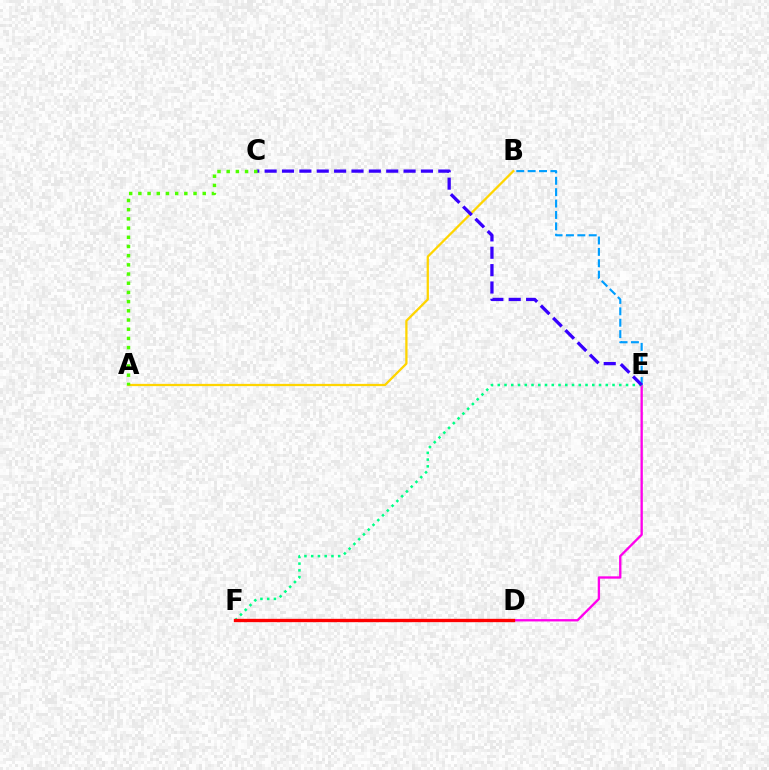{('D', 'E'): [{'color': '#ff00ed', 'line_style': 'solid', 'thickness': 1.68}], ('E', 'F'): [{'color': '#00ff86', 'line_style': 'dotted', 'thickness': 1.83}], ('B', 'E'): [{'color': '#009eff', 'line_style': 'dashed', 'thickness': 1.55}], ('D', 'F'): [{'color': '#ff0000', 'line_style': 'solid', 'thickness': 2.4}], ('A', 'B'): [{'color': '#ffd500', 'line_style': 'solid', 'thickness': 1.63}], ('C', 'E'): [{'color': '#3700ff', 'line_style': 'dashed', 'thickness': 2.36}], ('A', 'C'): [{'color': '#4fff00', 'line_style': 'dotted', 'thickness': 2.5}]}